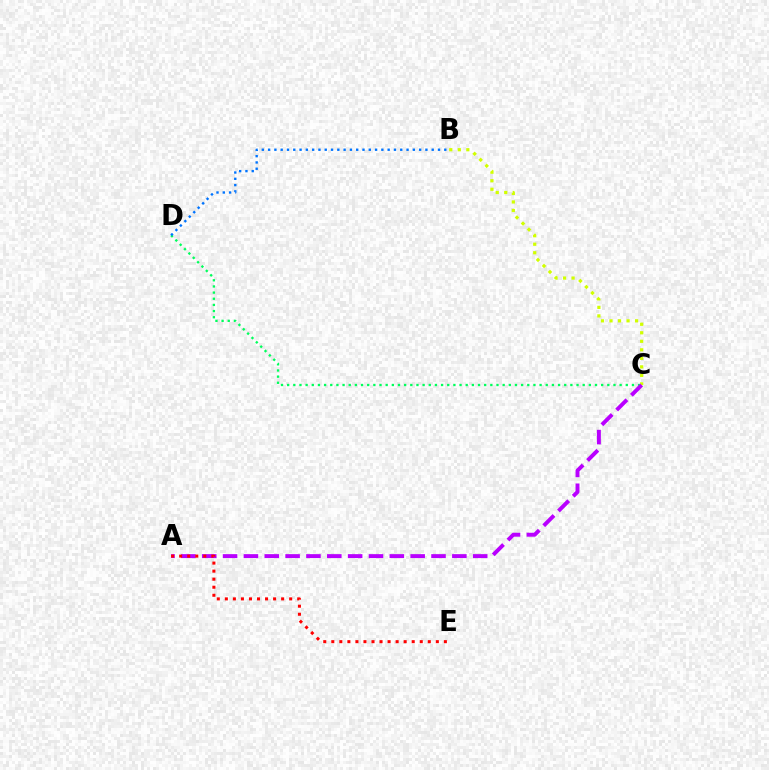{('C', 'D'): [{'color': '#00ff5c', 'line_style': 'dotted', 'thickness': 1.67}], ('B', 'C'): [{'color': '#d1ff00', 'line_style': 'dotted', 'thickness': 2.32}], ('A', 'C'): [{'color': '#b900ff', 'line_style': 'dashed', 'thickness': 2.83}], ('A', 'E'): [{'color': '#ff0000', 'line_style': 'dotted', 'thickness': 2.18}], ('B', 'D'): [{'color': '#0074ff', 'line_style': 'dotted', 'thickness': 1.71}]}